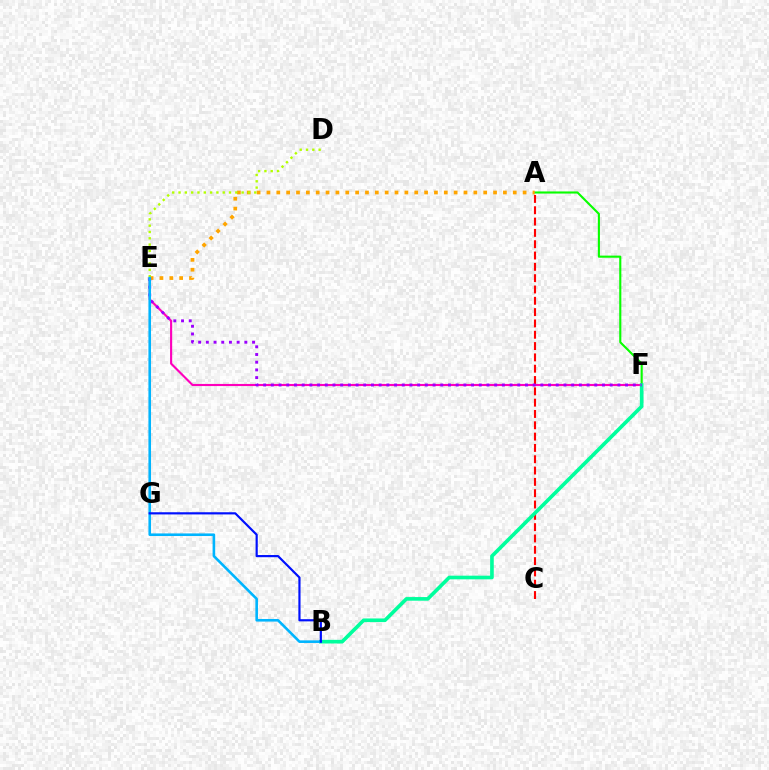{('A', 'F'): [{'color': '#08ff00', 'line_style': 'solid', 'thickness': 1.52}], ('A', 'C'): [{'color': '#ff0000', 'line_style': 'dashed', 'thickness': 1.54}], ('A', 'E'): [{'color': '#ffa500', 'line_style': 'dotted', 'thickness': 2.68}], ('E', 'F'): [{'color': '#ff00bd', 'line_style': 'solid', 'thickness': 1.53}, {'color': '#9b00ff', 'line_style': 'dotted', 'thickness': 2.09}], ('B', 'F'): [{'color': '#00ff9d', 'line_style': 'solid', 'thickness': 2.62}], ('D', 'E'): [{'color': '#b3ff00', 'line_style': 'dotted', 'thickness': 1.71}], ('B', 'E'): [{'color': '#00b5ff', 'line_style': 'solid', 'thickness': 1.87}], ('B', 'G'): [{'color': '#0010ff', 'line_style': 'solid', 'thickness': 1.57}]}